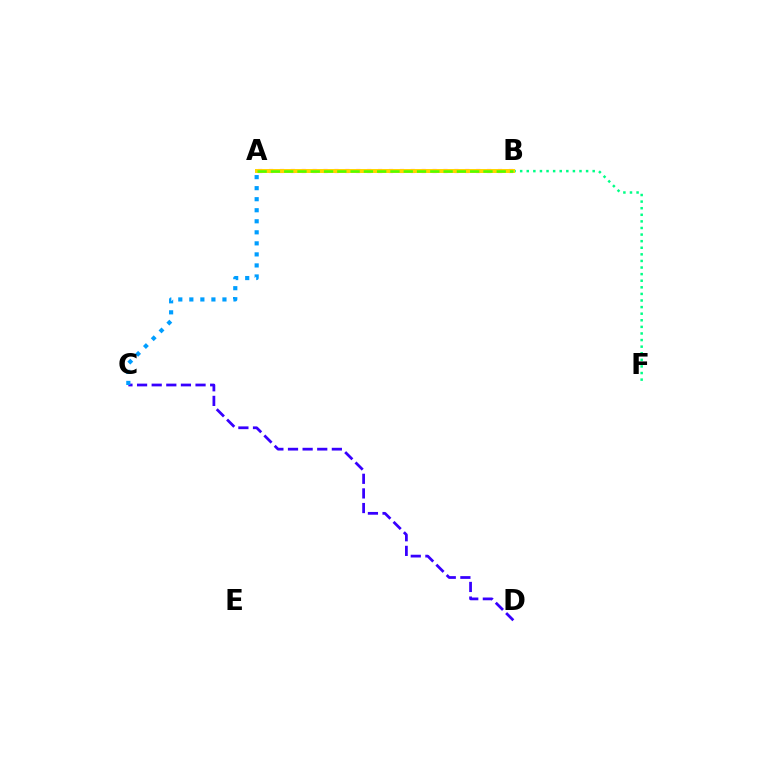{('A', 'B'): [{'color': '#ff00ed', 'line_style': 'dotted', 'thickness': 2.96}, {'color': '#ff0000', 'line_style': 'dotted', 'thickness': 2.02}, {'color': '#ffd500', 'line_style': 'solid', 'thickness': 2.86}, {'color': '#4fff00', 'line_style': 'dashed', 'thickness': 1.8}], ('C', 'D'): [{'color': '#3700ff', 'line_style': 'dashed', 'thickness': 1.99}], ('B', 'F'): [{'color': '#00ff86', 'line_style': 'dotted', 'thickness': 1.79}], ('A', 'C'): [{'color': '#009eff', 'line_style': 'dotted', 'thickness': 3.0}]}